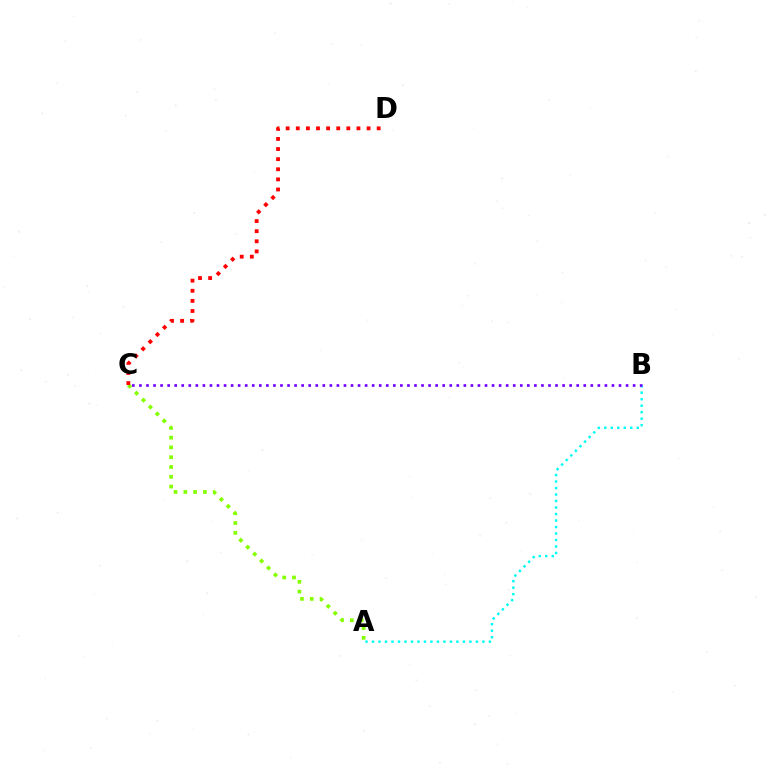{('A', 'C'): [{'color': '#84ff00', 'line_style': 'dotted', 'thickness': 2.66}], ('A', 'B'): [{'color': '#00fff6', 'line_style': 'dotted', 'thickness': 1.76}], ('B', 'C'): [{'color': '#7200ff', 'line_style': 'dotted', 'thickness': 1.92}], ('C', 'D'): [{'color': '#ff0000', 'line_style': 'dotted', 'thickness': 2.75}]}